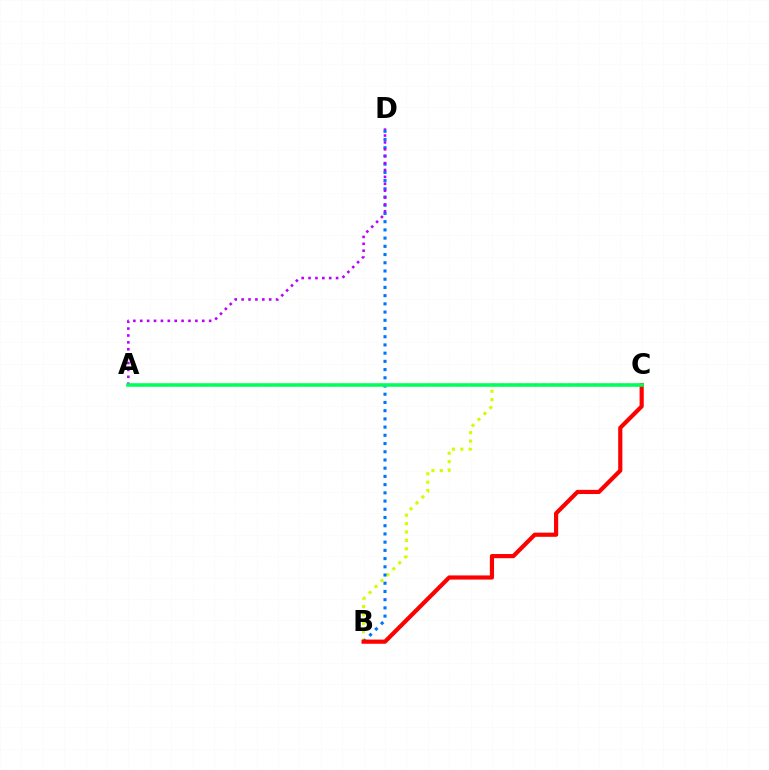{('B', 'C'): [{'color': '#d1ff00', 'line_style': 'dotted', 'thickness': 2.28}, {'color': '#ff0000', 'line_style': 'solid', 'thickness': 3.0}], ('B', 'D'): [{'color': '#0074ff', 'line_style': 'dotted', 'thickness': 2.23}], ('A', 'D'): [{'color': '#b900ff', 'line_style': 'dotted', 'thickness': 1.87}], ('A', 'C'): [{'color': '#00ff5c', 'line_style': 'solid', 'thickness': 2.57}]}